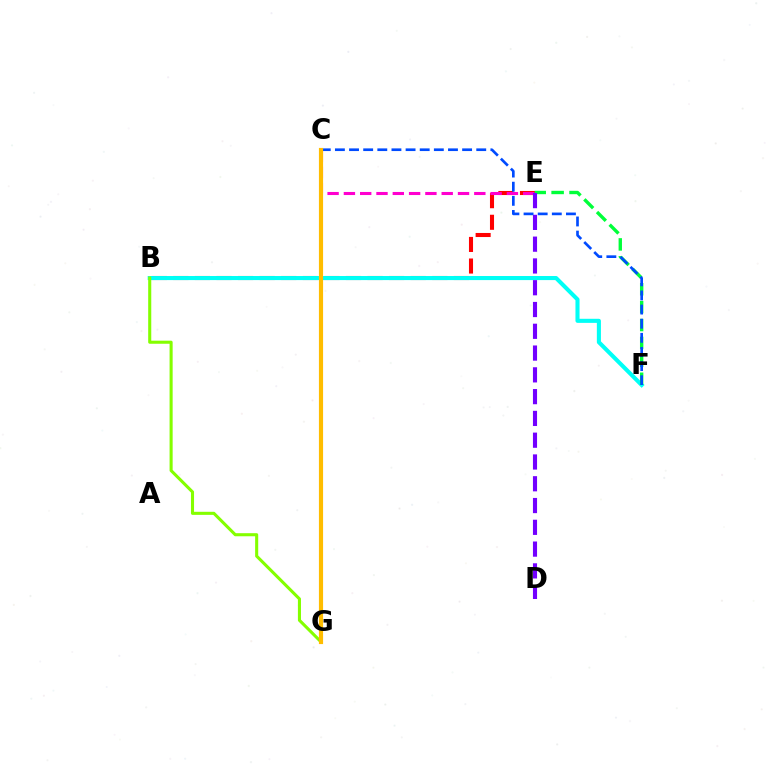{('B', 'E'): [{'color': '#ff0000', 'line_style': 'dashed', 'thickness': 2.93}], ('B', 'F'): [{'color': '#00fff6', 'line_style': 'solid', 'thickness': 2.94}], ('C', 'E'): [{'color': '#ff00cf', 'line_style': 'dashed', 'thickness': 2.21}], ('E', 'F'): [{'color': '#00ff39', 'line_style': 'dashed', 'thickness': 2.43}], ('D', 'E'): [{'color': '#7200ff', 'line_style': 'dashed', 'thickness': 2.96}], ('C', 'F'): [{'color': '#004bff', 'line_style': 'dashed', 'thickness': 1.92}], ('B', 'G'): [{'color': '#84ff00', 'line_style': 'solid', 'thickness': 2.22}], ('C', 'G'): [{'color': '#ffbd00', 'line_style': 'solid', 'thickness': 2.99}]}